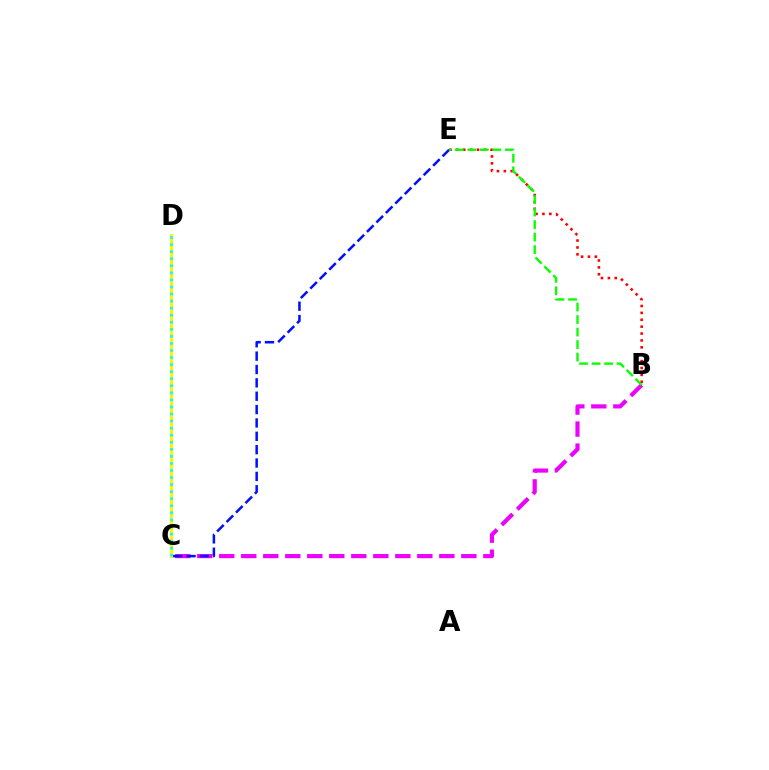{('B', 'E'): [{'color': '#ff0000', 'line_style': 'dotted', 'thickness': 1.87}, {'color': '#08ff00', 'line_style': 'dashed', 'thickness': 1.7}], ('B', 'C'): [{'color': '#ee00ff', 'line_style': 'dashed', 'thickness': 2.99}], ('C', 'E'): [{'color': '#0010ff', 'line_style': 'dashed', 'thickness': 1.82}], ('C', 'D'): [{'color': '#fcf500', 'line_style': 'solid', 'thickness': 2.23}, {'color': '#00fff6', 'line_style': 'dotted', 'thickness': 1.92}]}